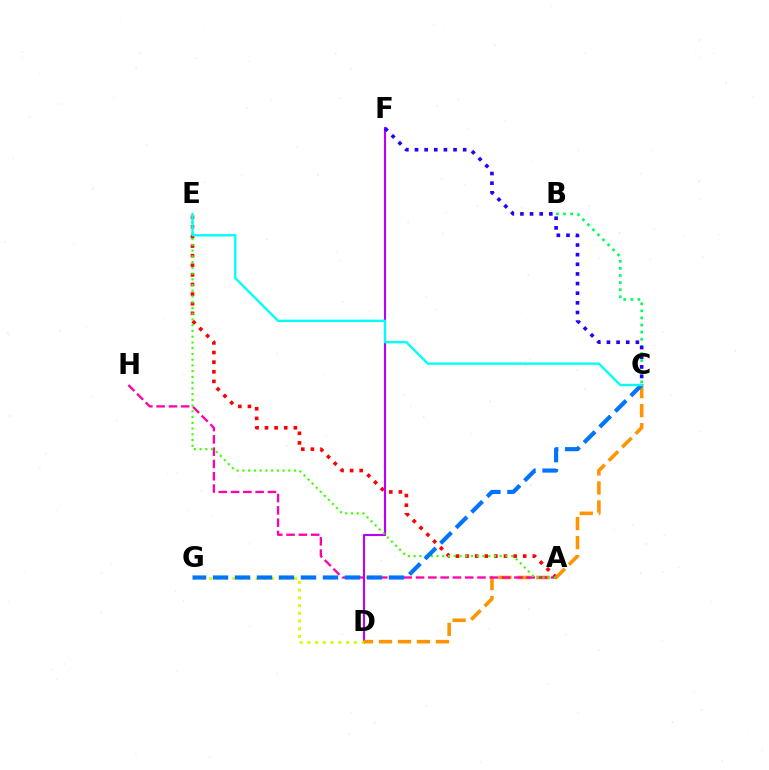{('D', 'F'): [{'color': '#b900ff', 'line_style': 'solid', 'thickness': 1.52}], ('D', 'G'): [{'color': '#d1ff00', 'line_style': 'dotted', 'thickness': 2.1}], ('A', 'E'): [{'color': '#ff0000', 'line_style': 'dotted', 'thickness': 2.61}, {'color': '#3dff00', 'line_style': 'dotted', 'thickness': 1.56}], ('C', 'D'): [{'color': '#ff9400', 'line_style': 'dashed', 'thickness': 2.58}], ('B', 'C'): [{'color': '#00ff5c', 'line_style': 'dotted', 'thickness': 1.93}], ('A', 'H'): [{'color': '#ff00ac', 'line_style': 'dashed', 'thickness': 1.67}], ('C', 'F'): [{'color': '#2500ff', 'line_style': 'dotted', 'thickness': 2.62}], ('C', 'G'): [{'color': '#0074ff', 'line_style': 'dashed', 'thickness': 2.99}], ('C', 'E'): [{'color': '#00fff6', 'line_style': 'solid', 'thickness': 1.7}]}